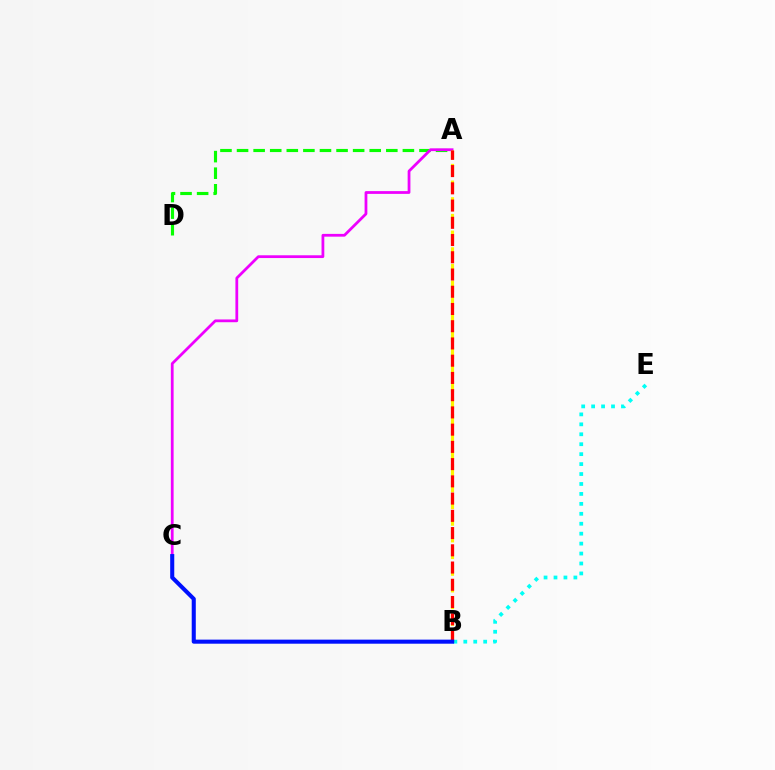{('A', 'D'): [{'color': '#08ff00', 'line_style': 'dashed', 'thickness': 2.25}], ('A', 'C'): [{'color': '#ee00ff', 'line_style': 'solid', 'thickness': 2.0}], ('A', 'B'): [{'color': '#fcf500', 'line_style': 'dashed', 'thickness': 2.27}, {'color': '#ff0000', 'line_style': 'dashed', 'thickness': 2.34}], ('B', 'E'): [{'color': '#00fff6', 'line_style': 'dotted', 'thickness': 2.7}], ('B', 'C'): [{'color': '#0010ff', 'line_style': 'solid', 'thickness': 2.93}]}